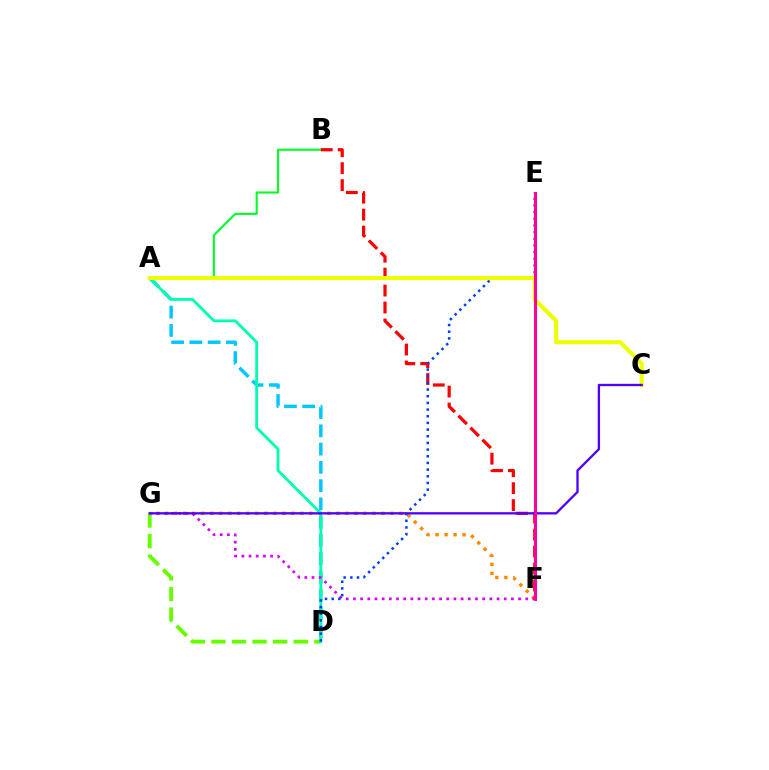{('D', 'G'): [{'color': '#66ff00', 'line_style': 'dashed', 'thickness': 2.8}], ('A', 'D'): [{'color': '#00c7ff', 'line_style': 'dashed', 'thickness': 2.48}, {'color': '#00ffaf', 'line_style': 'solid', 'thickness': 2.02}], ('F', 'G'): [{'color': '#ff8800', 'line_style': 'dotted', 'thickness': 2.45}, {'color': '#d600ff', 'line_style': 'dotted', 'thickness': 1.95}], ('A', 'B'): [{'color': '#00ff27', 'line_style': 'solid', 'thickness': 1.52}], ('B', 'F'): [{'color': '#ff0000', 'line_style': 'dashed', 'thickness': 2.3}], ('D', 'E'): [{'color': '#003fff', 'line_style': 'dotted', 'thickness': 1.81}], ('A', 'C'): [{'color': '#eeff00', 'line_style': 'solid', 'thickness': 2.93}], ('C', 'G'): [{'color': '#4f00ff', 'line_style': 'solid', 'thickness': 1.67}], ('E', 'F'): [{'color': '#ff00a0', 'line_style': 'solid', 'thickness': 2.17}]}